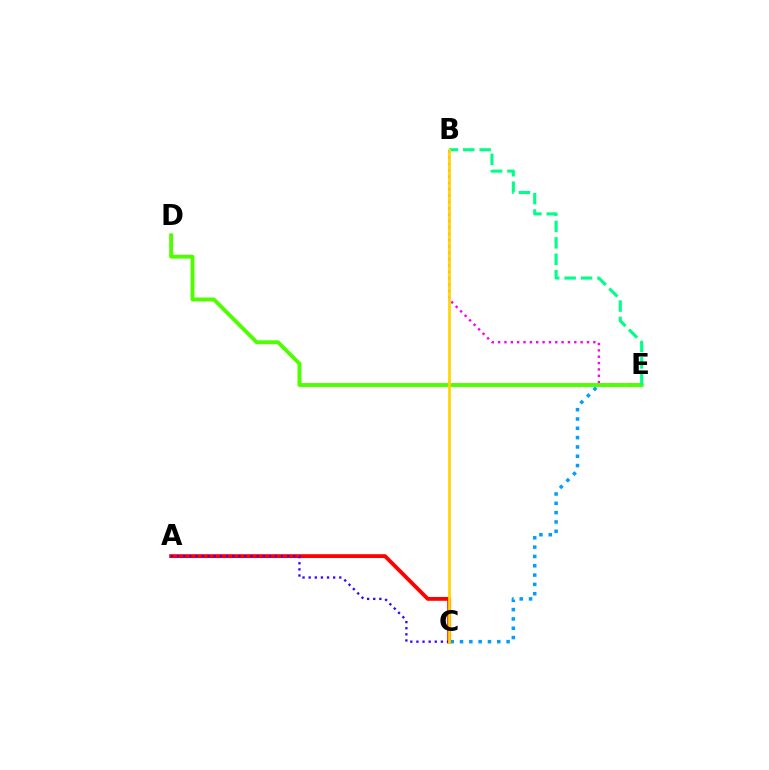{('C', 'E'): [{'color': '#009eff', 'line_style': 'dotted', 'thickness': 2.53}], ('B', 'E'): [{'color': '#ff00ed', 'line_style': 'dotted', 'thickness': 1.73}, {'color': '#00ff86', 'line_style': 'dashed', 'thickness': 2.23}], ('D', 'E'): [{'color': '#4fff00', 'line_style': 'solid', 'thickness': 2.8}], ('A', 'C'): [{'color': '#ff0000', 'line_style': 'solid', 'thickness': 2.76}, {'color': '#3700ff', 'line_style': 'dotted', 'thickness': 1.66}], ('B', 'C'): [{'color': '#ffd500', 'line_style': 'solid', 'thickness': 1.97}]}